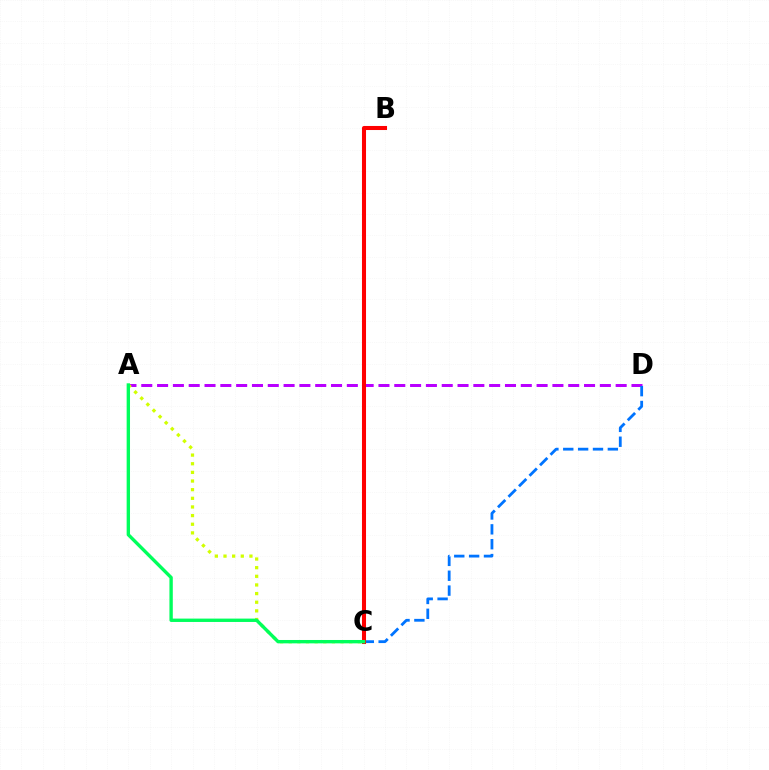{('A', 'D'): [{'color': '#b900ff', 'line_style': 'dashed', 'thickness': 2.15}], ('C', 'D'): [{'color': '#0074ff', 'line_style': 'dashed', 'thickness': 2.02}], ('B', 'C'): [{'color': '#ff0000', 'line_style': 'solid', 'thickness': 2.92}], ('A', 'C'): [{'color': '#d1ff00', 'line_style': 'dotted', 'thickness': 2.35}, {'color': '#00ff5c', 'line_style': 'solid', 'thickness': 2.42}]}